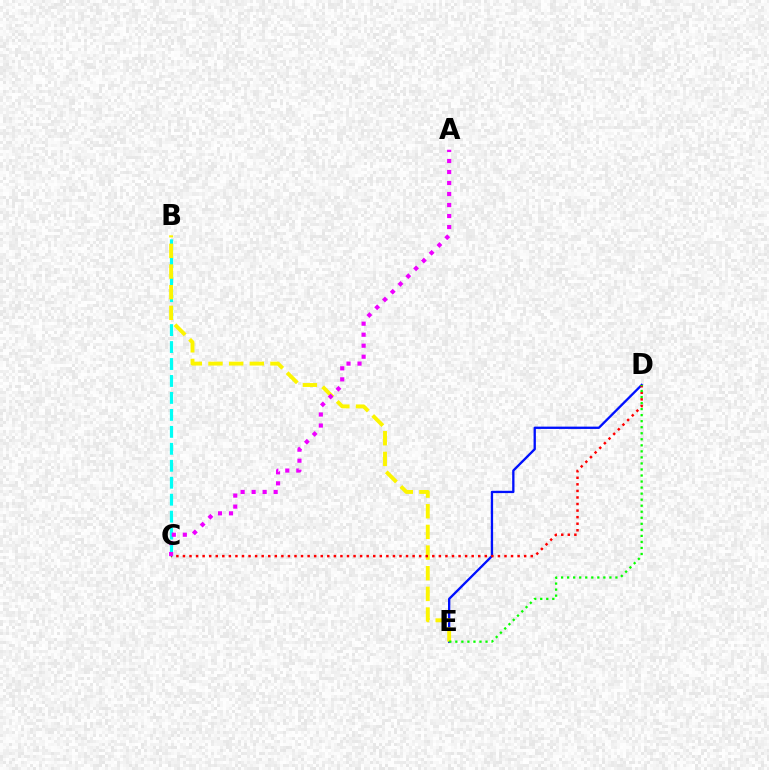{('D', 'E'): [{'color': '#0010ff', 'line_style': 'solid', 'thickness': 1.67}, {'color': '#08ff00', 'line_style': 'dotted', 'thickness': 1.64}], ('B', 'C'): [{'color': '#00fff6', 'line_style': 'dashed', 'thickness': 2.3}], ('B', 'E'): [{'color': '#fcf500', 'line_style': 'dashed', 'thickness': 2.81}], ('C', 'D'): [{'color': '#ff0000', 'line_style': 'dotted', 'thickness': 1.78}], ('A', 'C'): [{'color': '#ee00ff', 'line_style': 'dotted', 'thickness': 2.99}]}